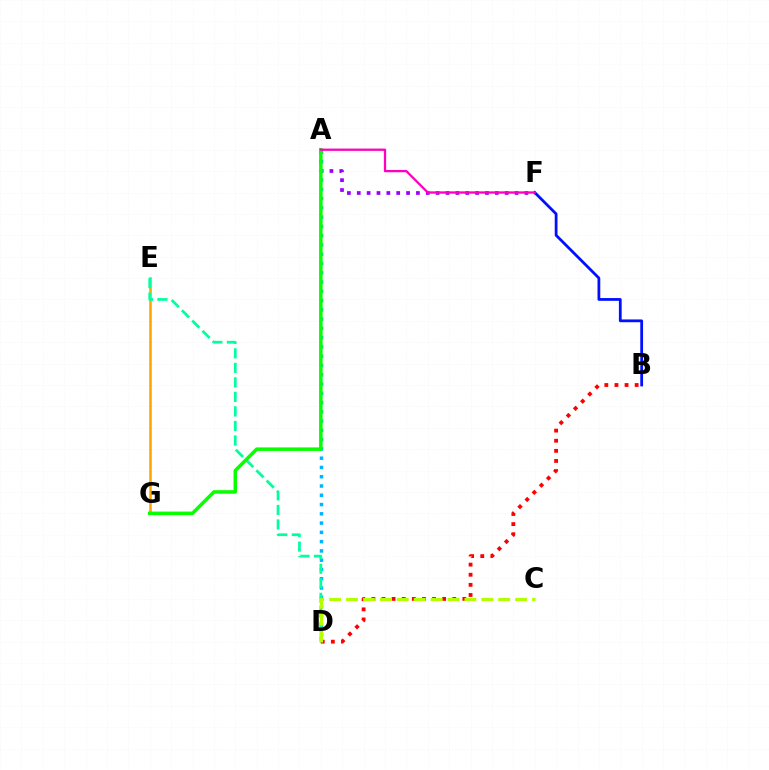{('E', 'G'): [{'color': '#ffa500', 'line_style': 'solid', 'thickness': 1.84}], ('A', 'F'): [{'color': '#9b00ff', 'line_style': 'dotted', 'thickness': 2.68}, {'color': '#ff00bd', 'line_style': 'solid', 'thickness': 1.65}], ('A', 'D'): [{'color': '#00b5ff', 'line_style': 'dotted', 'thickness': 2.52}], ('B', 'F'): [{'color': '#0010ff', 'line_style': 'solid', 'thickness': 2.0}], ('D', 'E'): [{'color': '#00ff9d', 'line_style': 'dashed', 'thickness': 1.97}], ('B', 'D'): [{'color': '#ff0000', 'line_style': 'dotted', 'thickness': 2.75}], ('A', 'G'): [{'color': '#08ff00', 'line_style': 'solid', 'thickness': 2.53}], ('C', 'D'): [{'color': '#b3ff00', 'line_style': 'dashed', 'thickness': 2.3}]}